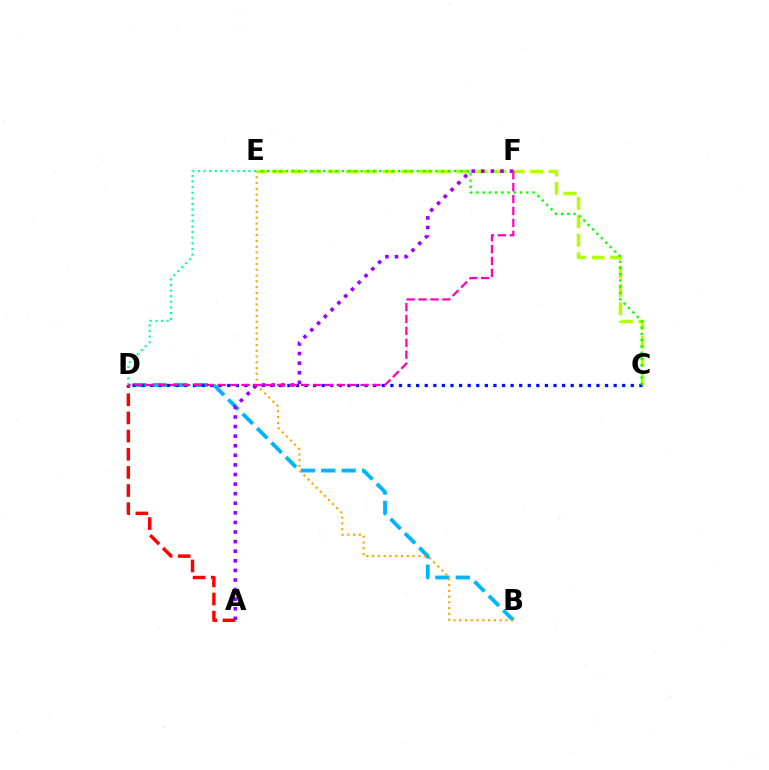{('B', 'D'): [{'color': '#00b5ff', 'line_style': 'dashed', 'thickness': 2.77}], ('C', 'E'): [{'color': '#b3ff00', 'line_style': 'dashed', 'thickness': 2.5}, {'color': '#08ff00', 'line_style': 'dotted', 'thickness': 1.69}], ('C', 'D'): [{'color': '#0010ff', 'line_style': 'dotted', 'thickness': 2.33}], ('B', 'E'): [{'color': '#ffa500', 'line_style': 'dotted', 'thickness': 1.57}], ('A', 'D'): [{'color': '#ff0000', 'line_style': 'dashed', 'thickness': 2.47}], ('D', 'E'): [{'color': '#00ff9d', 'line_style': 'dotted', 'thickness': 1.53}], ('A', 'F'): [{'color': '#9b00ff', 'line_style': 'dotted', 'thickness': 2.61}], ('D', 'F'): [{'color': '#ff00bd', 'line_style': 'dashed', 'thickness': 1.62}]}